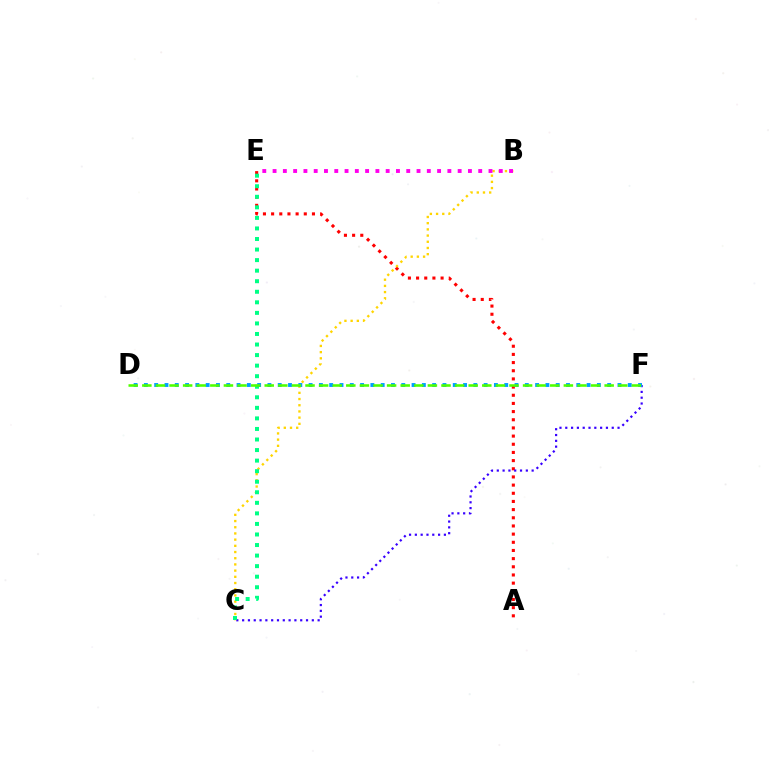{('A', 'E'): [{'color': '#ff0000', 'line_style': 'dotted', 'thickness': 2.22}], ('C', 'F'): [{'color': '#3700ff', 'line_style': 'dotted', 'thickness': 1.58}], ('B', 'C'): [{'color': '#ffd500', 'line_style': 'dotted', 'thickness': 1.68}], ('C', 'E'): [{'color': '#00ff86', 'line_style': 'dotted', 'thickness': 2.87}], ('B', 'E'): [{'color': '#ff00ed', 'line_style': 'dotted', 'thickness': 2.79}], ('D', 'F'): [{'color': '#009eff', 'line_style': 'dotted', 'thickness': 2.8}, {'color': '#4fff00', 'line_style': 'dashed', 'thickness': 1.85}]}